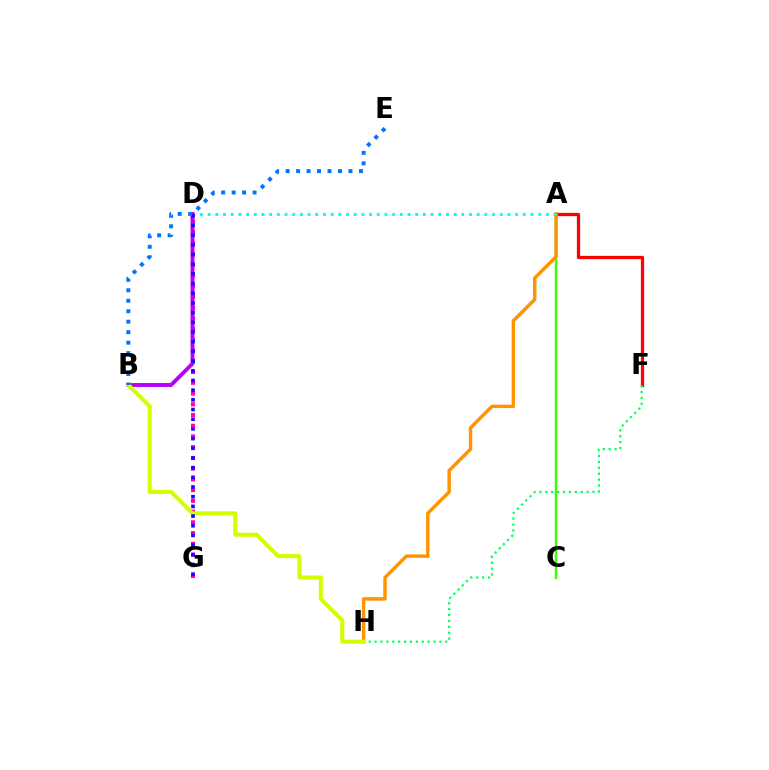{('D', 'G'): [{'color': '#ff00ac', 'line_style': 'dotted', 'thickness': 2.92}, {'color': '#2500ff', 'line_style': 'dotted', 'thickness': 2.63}], ('A', 'C'): [{'color': '#3dff00', 'line_style': 'solid', 'thickness': 1.75}], ('A', 'F'): [{'color': '#ff0000', 'line_style': 'solid', 'thickness': 2.34}], ('A', 'H'): [{'color': '#ff9400', 'line_style': 'solid', 'thickness': 2.48}], ('F', 'H'): [{'color': '#00ff5c', 'line_style': 'dotted', 'thickness': 1.6}], ('A', 'D'): [{'color': '#00fff6', 'line_style': 'dotted', 'thickness': 2.09}], ('B', 'D'): [{'color': '#b900ff', 'line_style': 'solid', 'thickness': 2.82}], ('B', 'H'): [{'color': '#d1ff00', 'line_style': 'solid', 'thickness': 2.93}], ('B', 'E'): [{'color': '#0074ff', 'line_style': 'dotted', 'thickness': 2.85}]}